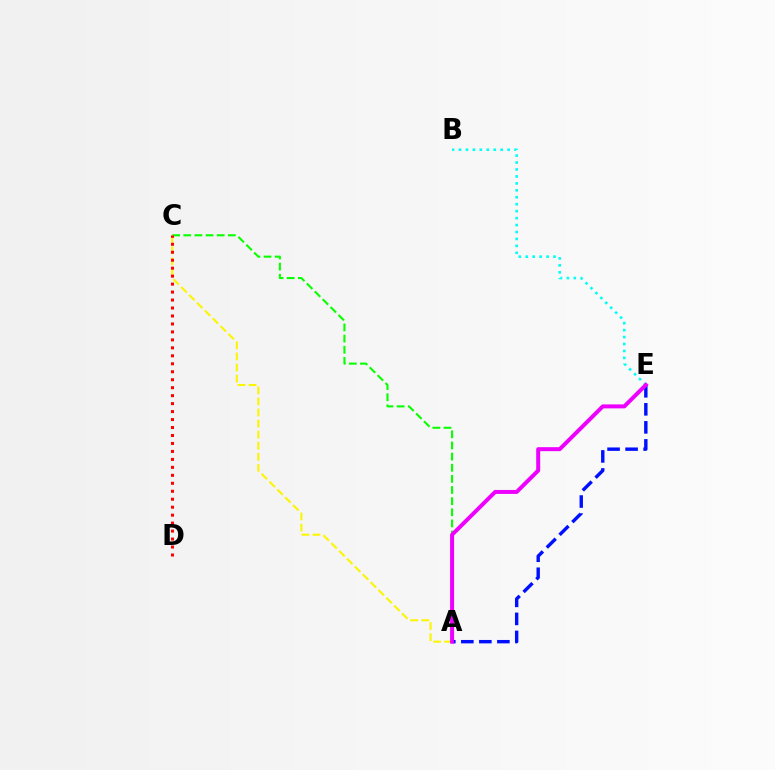{('A', 'C'): [{'color': '#08ff00', 'line_style': 'dashed', 'thickness': 1.51}, {'color': '#fcf500', 'line_style': 'dashed', 'thickness': 1.51}], ('B', 'E'): [{'color': '#00fff6', 'line_style': 'dotted', 'thickness': 1.89}], ('A', 'E'): [{'color': '#0010ff', 'line_style': 'dashed', 'thickness': 2.45}, {'color': '#ee00ff', 'line_style': 'solid', 'thickness': 2.86}], ('C', 'D'): [{'color': '#ff0000', 'line_style': 'dotted', 'thickness': 2.16}]}